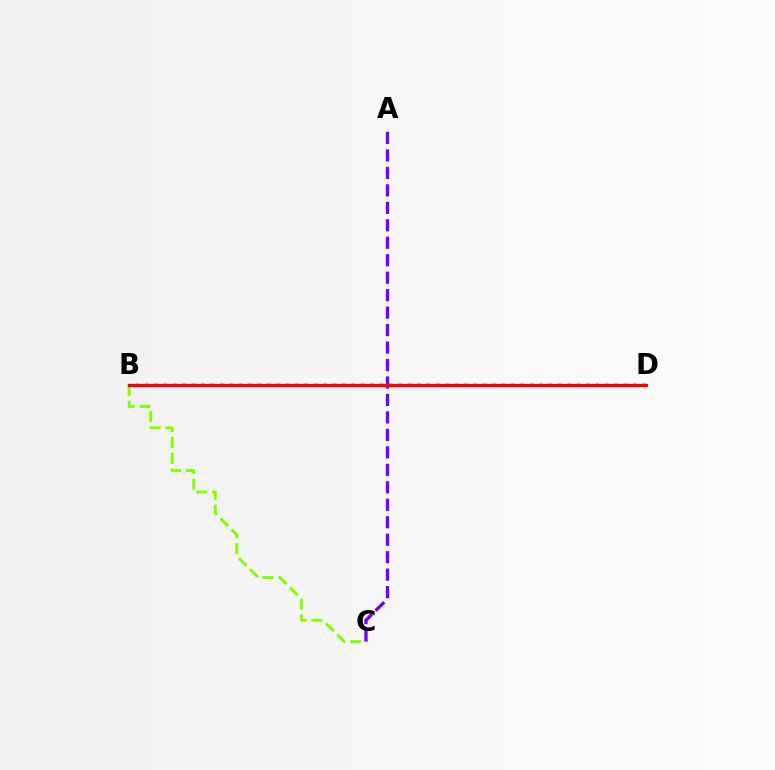{('B', 'D'): [{'color': '#00fff6', 'line_style': 'dotted', 'thickness': 2.55}, {'color': '#ff0000', 'line_style': 'solid', 'thickness': 2.39}], ('B', 'C'): [{'color': '#84ff00', 'line_style': 'dashed', 'thickness': 2.15}], ('A', 'C'): [{'color': '#7200ff', 'line_style': 'dashed', 'thickness': 2.37}]}